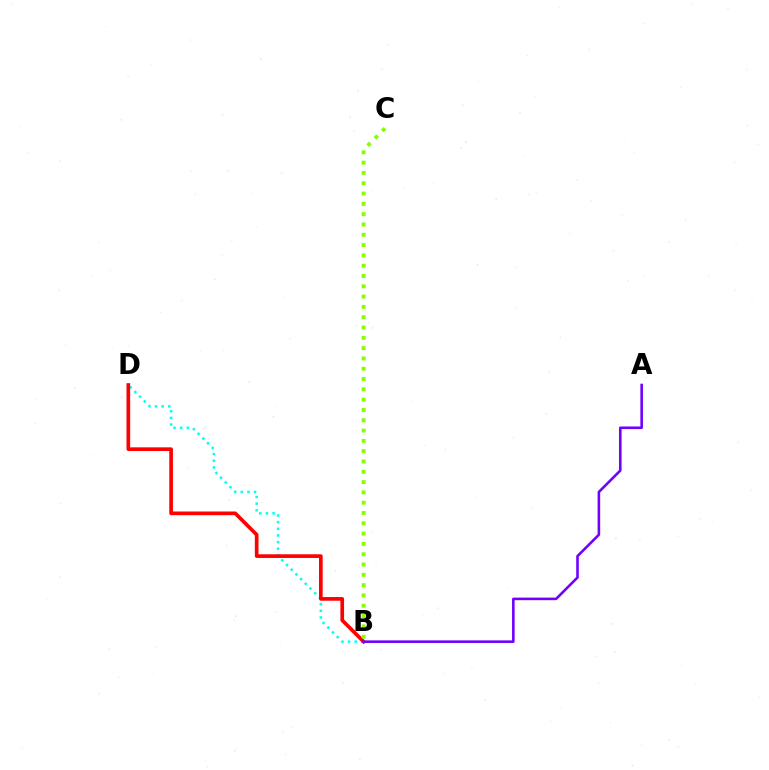{('B', 'D'): [{'color': '#00fff6', 'line_style': 'dotted', 'thickness': 1.81}, {'color': '#ff0000', 'line_style': 'solid', 'thickness': 2.64}], ('B', 'C'): [{'color': '#84ff00', 'line_style': 'dotted', 'thickness': 2.8}], ('A', 'B'): [{'color': '#7200ff', 'line_style': 'solid', 'thickness': 1.87}]}